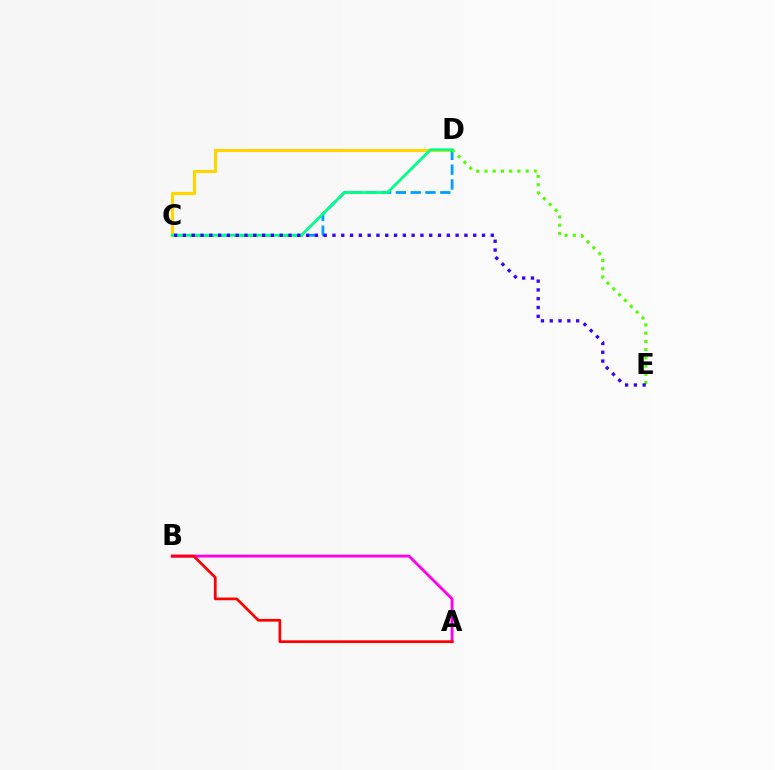{('C', 'D'): [{'color': '#ffd500', 'line_style': 'solid', 'thickness': 2.26}, {'color': '#009eff', 'line_style': 'dashed', 'thickness': 2.01}, {'color': '#00ff86', 'line_style': 'solid', 'thickness': 2.01}], ('A', 'B'): [{'color': '#ff00ed', 'line_style': 'solid', 'thickness': 2.05}, {'color': '#ff0000', 'line_style': 'solid', 'thickness': 1.95}], ('D', 'E'): [{'color': '#4fff00', 'line_style': 'dotted', 'thickness': 2.24}], ('C', 'E'): [{'color': '#3700ff', 'line_style': 'dotted', 'thickness': 2.39}]}